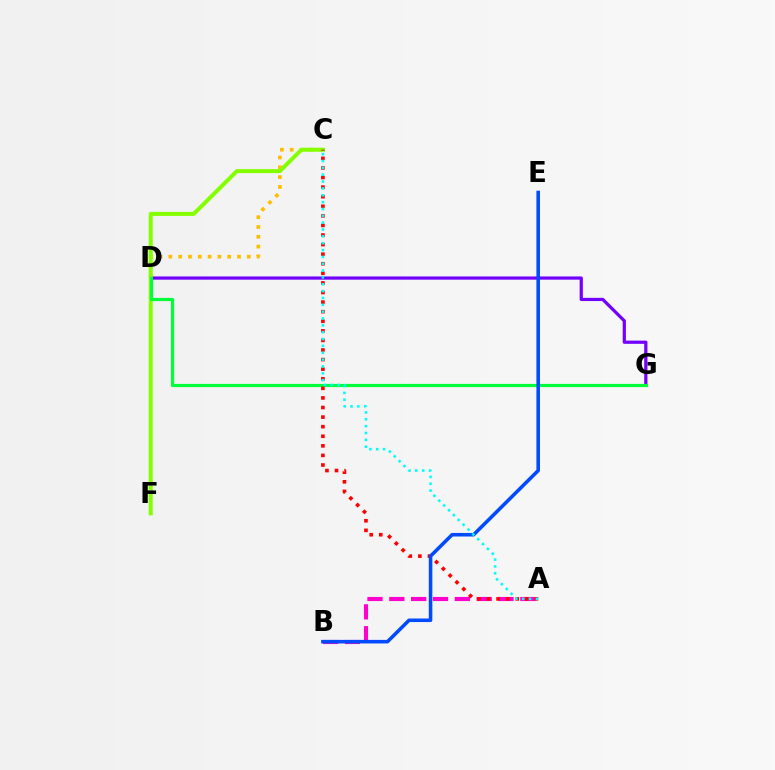{('A', 'B'): [{'color': '#ff00cf', 'line_style': 'dashed', 'thickness': 2.97}], ('C', 'D'): [{'color': '#ffbd00', 'line_style': 'dotted', 'thickness': 2.66}], ('D', 'G'): [{'color': '#7200ff', 'line_style': 'solid', 'thickness': 2.32}, {'color': '#00ff39', 'line_style': 'solid', 'thickness': 2.3}], ('C', 'F'): [{'color': '#84ff00', 'line_style': 'solid', 'thickness': 2.89}], ('A', 'C'): [{'color': '#ff0000', 'line_style': 'dotted', 'thickness': 2.6}, {'color': '#00fff6', 'line_style': 'dotted', 'thickness': 1.86}], ('B', 'E'): [{'color': '#004bff', 'line_style': 'solid', 'thickness': 2.57}]}